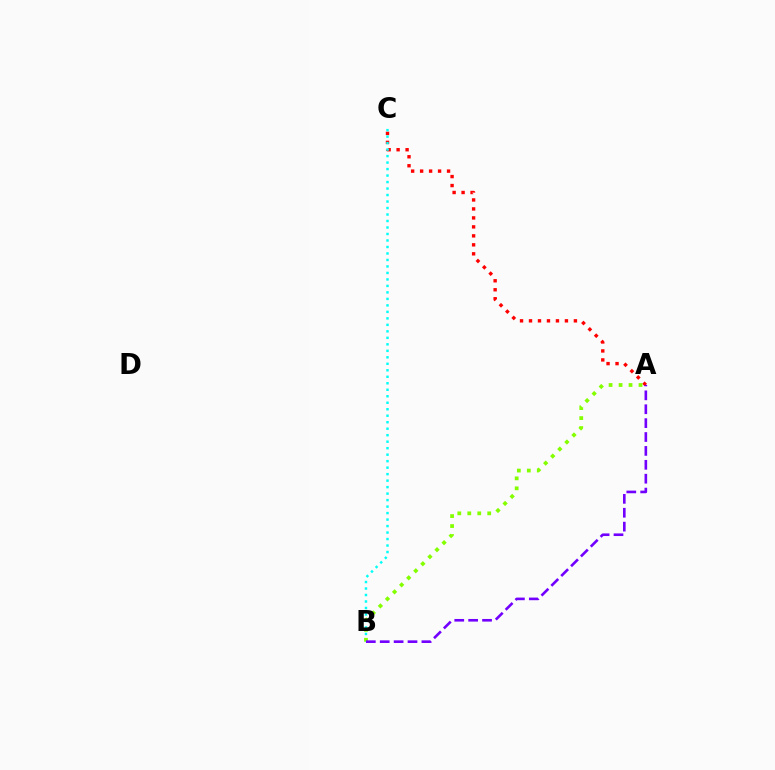{('A', 'C'): [{'color': '#ff0000', 'line_style': 'dotted', 'thickness': 2.44}], ('B', 'C'): [{'color': '#00fff6', 'line_style': 'dotted', 'thickness': 1.76}], ('A', 'B'): [{'color': '#84ff00', 'line_style': 'dotted', 'thickness': 2.71}, {'color': '#7200ff', 'line_style': 'dashed', 'thickness': 1.89}]}